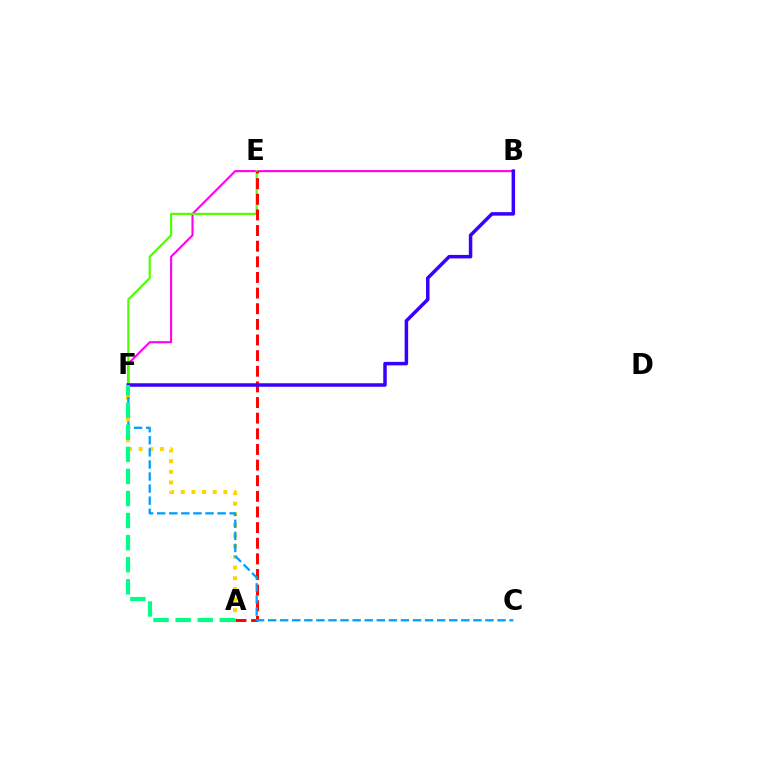{('A', 'F'): [{'color': '#ffd500', 'line_style': 'dotted', 'thickness': 2.89}, {'color': '#00ff86', 'line_style': 'dashed', 'thickness': 3.0}], ('B', 'F'): [{'color': '#ff00ed', 'line_style': 'solid', 'thickness': 1.5}, {'color': '#3700ff', 'line_style': 'solid', 'thickness': 2.52}], ('E', 'F'): [{'color': '#4fff00', 'line_style': 'solid', 'thickness': 1.55}], ('A', 'E'): [{'color': '#ff0000', 'line_style': 'dashed', 'thickness': 2.12}], ('C', 'F'): [{'color': '#009eff', 'line_style': 'dashed', 'thickness': 1.64}]}